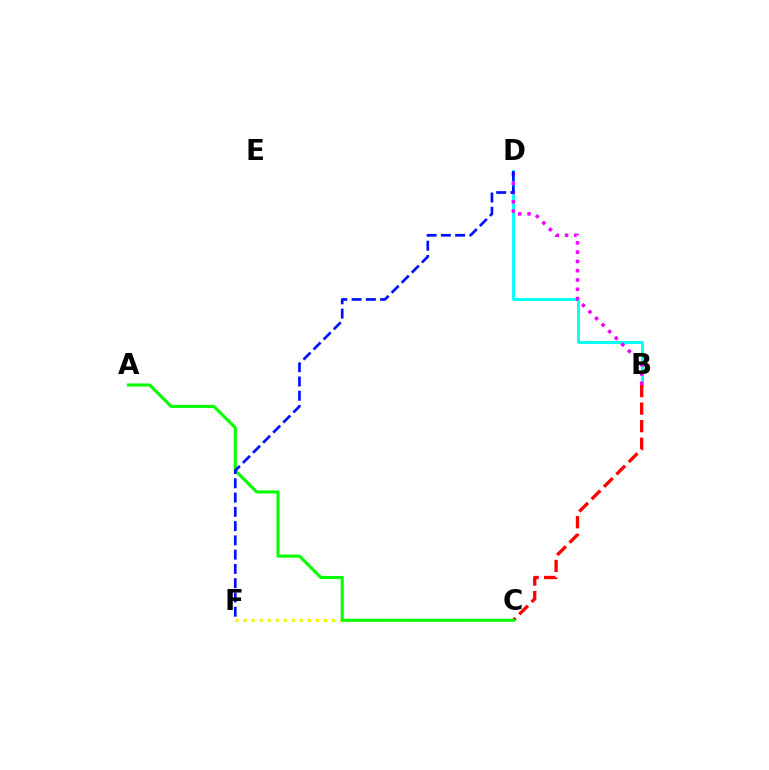{('B', 'D'): [{'color': '#00fff6', 'line_style': 'solid', 'thickness': 2.05}, {'color': '#ee00ff', 'line_style': 'dotted', 'thickness': 2.52}], ('B', 'C'): [{'color': '#ff0000', 'line_style': 'dashed', 'thickness': 2.38}], ('C', 'F'): [{'color': '#fcf500', 'line_style': 'dotted', 'thickness': 2.18}], ('A', 'C'): [{'color': '#08ff00', 'line_style': 'solid', 'thickness': 2.22}], ('D', 'F'): [{'color': '#0010ff', 'line_style': 'dashed', 'thickness': 1.94}]}